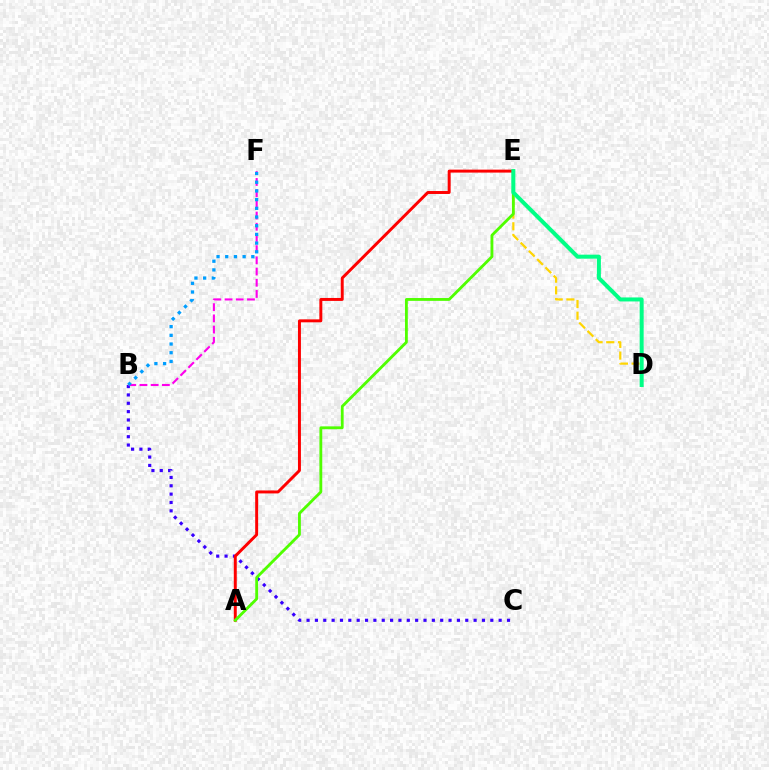{('D', 'E'): [{'color': '#ffd500', 'line_style': 'dashed', 'thickness': 1.59}, {'color': '#00ff86', 'line_style': 'solid', 'thickness': 2.88}], ('B', 'C'): [{'color': '#3700ff', 'line_style': 'dotted', 'thickness': 2.27}], ('B', 'F'): [{'color': '#ff00ed', 'line_style': 'dashed', 'thickness': 1.52}, {'color': '#009eff', 'line_style': 'dotted', 'thickness': 2.36}], ('A', 'E'): [{'color': '#ff0000', 'line_style': 'solid', 'thickness': 2.13}, {'color': '#4fff00', 'line_style': 'solid', 'thickness': 2.04}]}